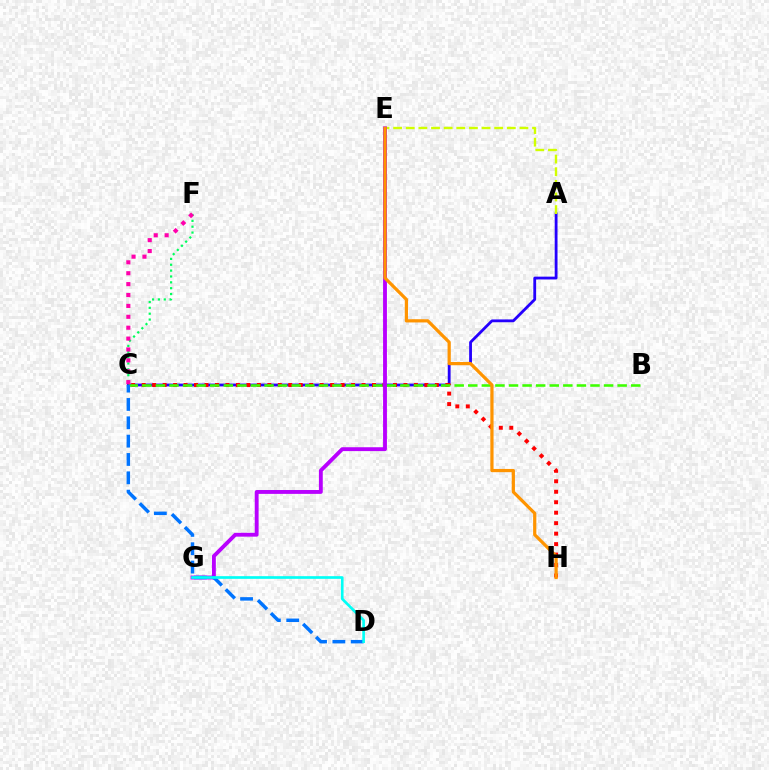{('A', 'C'): [{'color': '#2500ff', 'line_style': 'solid', 'thickness': 2.02}], ('C', 'H'): [{'color': '#ff0000', 'line_style': 'dotted', 'thickness': 2.84}], ('B', 'C'): [{'color': '#3dff00', 'line_style': 'dashed', 'thickness': 1.84}], ('A', 'E'): [{'color': '#d1ff00', 'line_style': 'dashed', 'thickness': 1.72}], ('C', 'F'): [{'color': '#00ff5c', 'line_style': 'dotted', 'thickness': 1.59}, {'color': '#ff00ac', 'line_style': 'dotted', 'thickness': 2.96}], ('E', 'G'): [{'color': '#b900ff', 'line_style': 'solid', 'thickness': 2.78}], ('E', 'H'): [{'color': '#ff9400', 'line_style': 'solid', 'thickness': 2.32}], ('C', 'D'): [{'color': '#0074ff', 'line_style': 'dashed', 'thickness': 2.49}], ('D', 'G'): [{'color': '#00fff6', 'line_style': 'solid', 'thickness': 1.92}]}